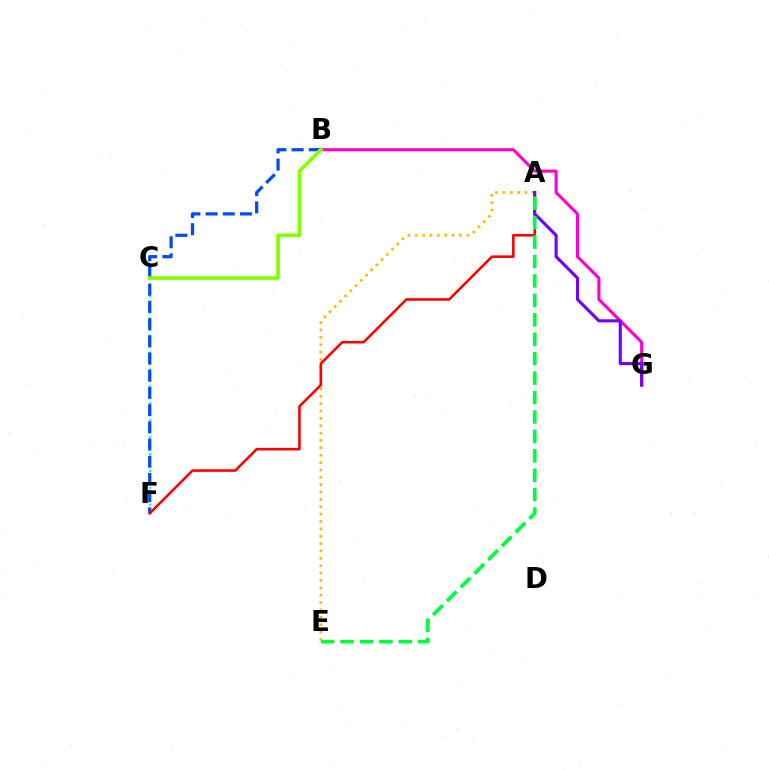{('C', 'F'): [{'color': '#00fff6', 'line_style': 'dotted', 'thickness': 1.53}], ('A', 'E'): [{'color': '#ffbd00', 'line_style': 'dotted', 'thickness': 2.0}, {'color': '#00ff39', 'line_style': 'dashed', 'thickness': 2.64}], ('B', 'F'): [{'color': '#004bff', 'line_style': 'dashed', 'thickness': 2.34}], ('B', 'G'): [{'color': '#ff00cf', 'line_style': 'solid', 'thickness': 2.24}], ('A', 'F'): [{'color': '#ff0000', 'line_style': 'solid', 'thickness': 1.86}], ('A', 'G'): [{'color': '#7200ff', 'line_style': 'solid', 'thickness': 2.23}], ('B', 'C'): [{'color': '#84ff00', 'line_style': 'solid', 'thickness': 2.64}]}